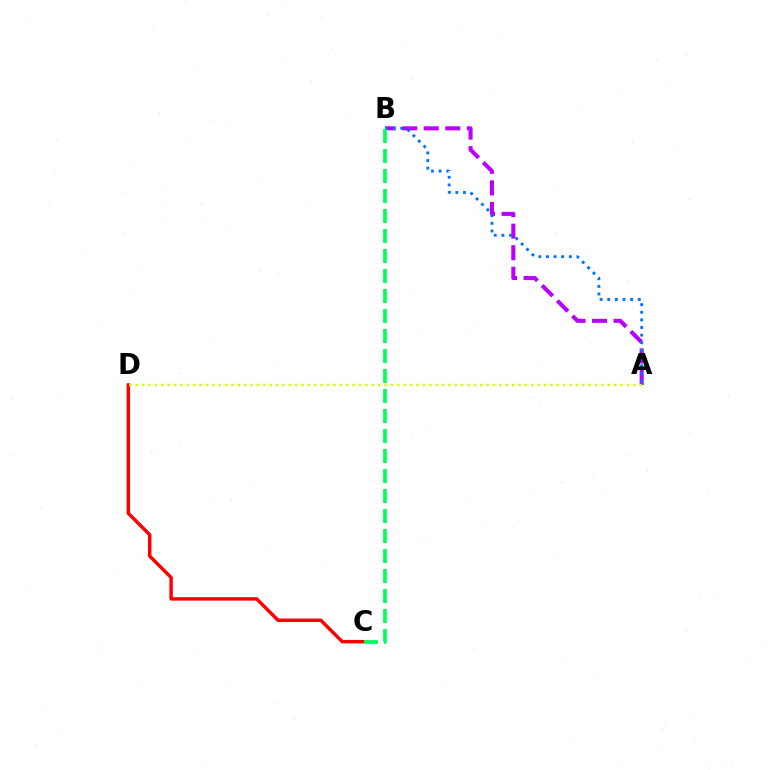{('A', 'B'): [{'color': '#b900ff', 'line_style': 'dashed', 'thickness': 2.93}, {'color': '#0074ff', 'line_style': 'dotted', 'thickness': 2.07}], ('C', 'D'): [{'color': '#ff0000', 'line_style': 'solid', 'thickness': 2.48}], ('B', 'C'): [{'color': '#00ff5c', 'line_style': 'dashed', 'thickness': 2.72}], ('A', 'D'): [{'color': '#d1ff00', 'line_style': 'dotted', 'thickness': 1.73}]}